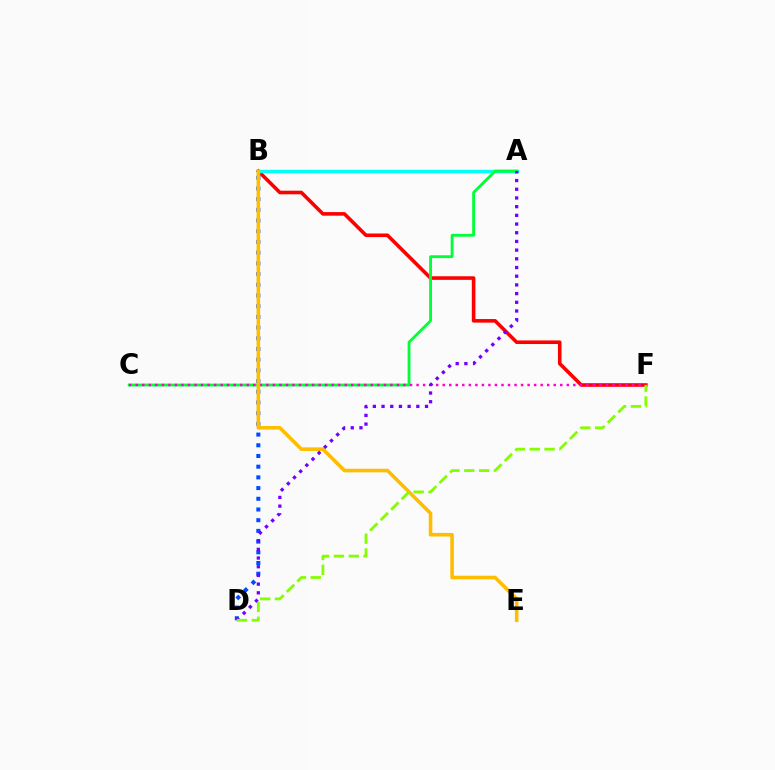{('B', 'F'): [{'color': '#ff0000', 'line_style': 'solid', 'thickness': 2.59}], ('B', 'D'): [{'color': '#004bff', 'line_style': 'dotted', 'thickness': 2.91}], ('A', 'B'): [{'color': '#00fff6', 'line_style': 'solid', 'thickness': 2.47}], ('A', 'C'): [{'color': '#00ff39', 'line_style': 'solid', 'thickness': 2.04}], ('C', 'F'): [{'color': '#ff00cf', 'line_style': 'dotted', 'thickness': 1.77}], ('B', 'E'): [{'color': '#ffbd00', 'line_style': 'solid', 'thickness': 2.58}], ('A', 'D'): [{'color': '#7200ff', 'line_style': 'dotted', 'thickness': 2.36}], ('D', 'F'): [{'color': '#84ff00', 'line_style': 'dashed', 'thickness': 2.02}]}